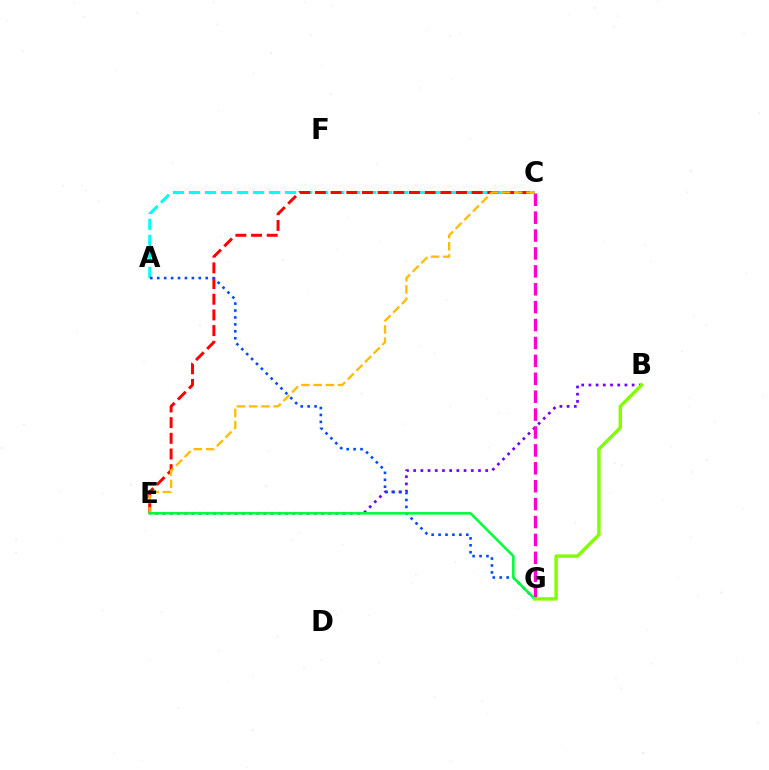{('B', 'E'): [{'color': '#7200ff', 'line_style': 'dotted', 'thickness': 1.96}], ('A', 'C'): [{'color': '#00fff6', 'line_style': 'dashed', 'thickness': 2.18}], ('C', 'E'): [{'color': '#ff0000', 'line_style': 'dashed', 'thickness': 2.13}, {'color': '#ffbd00', 'line_style': 'dashed', 'thickness': 1.66}], ('C', 'G'): [{'color': '#ff00cf', 'line_style': 'dashed', 'thickness': 2.43}], ('A', 'G'): [{'color': '#004bff', 'line_style': 'dotted', 'thickness': 1.88}], ('E', 'G'): [{'color': '#00ff39', 'line_style': 'solid', 'thickness': 1.86}], ('B', 'G'): [{'color': '#84ff00', 'line_style': 'solid', 'thickness': 2.48}]}